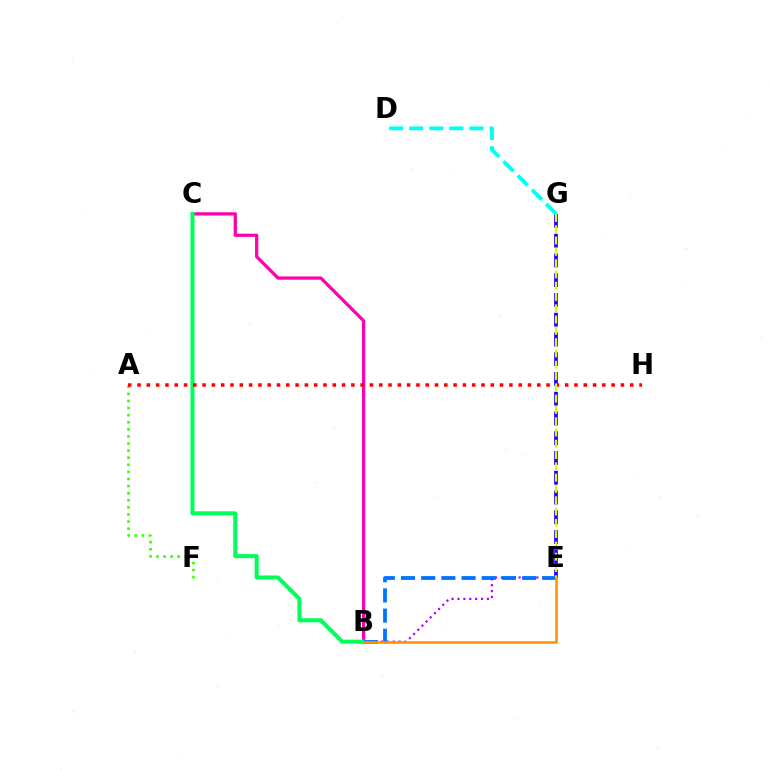{('E', 'G'): [{'color': '#2500ff', 'line_style': 'dashed', 'thickness': 2.68}, {'color': '#d1ff00', 'line_style': 'dashed', 'thickness': 1.53}], ('B', 'C'): [{'color': '#ff00ac', 'line_style': 'solid', 'thickness': 2.32}, {'color': '#00ff5c', 'line_style': 'solid', 'thickness': 2.91}], ('B', 'E'): [{'color': '#b900ff', 'line_style': 'dotted', 'thickness': 1.6}, {'color': '#0074ff', 'line_style': 'dashed', 'thickness': 2.74}, {'color': '#ff9400', 'line_style': 'solid', 'thickness': 1.84}], ('D', 'G'): [{'color': '#00fff6', 'line_style': 'dashed', 'thickness': 2.73}], ('A', 'F'): [{'color': '#3dff00', 'line_style': 'dotted', 'thickness': 1.93}], ('A', 'H'): [{'color': '#ff0000', 'line_style': 'dotted', 'thickness': 2.53}]}